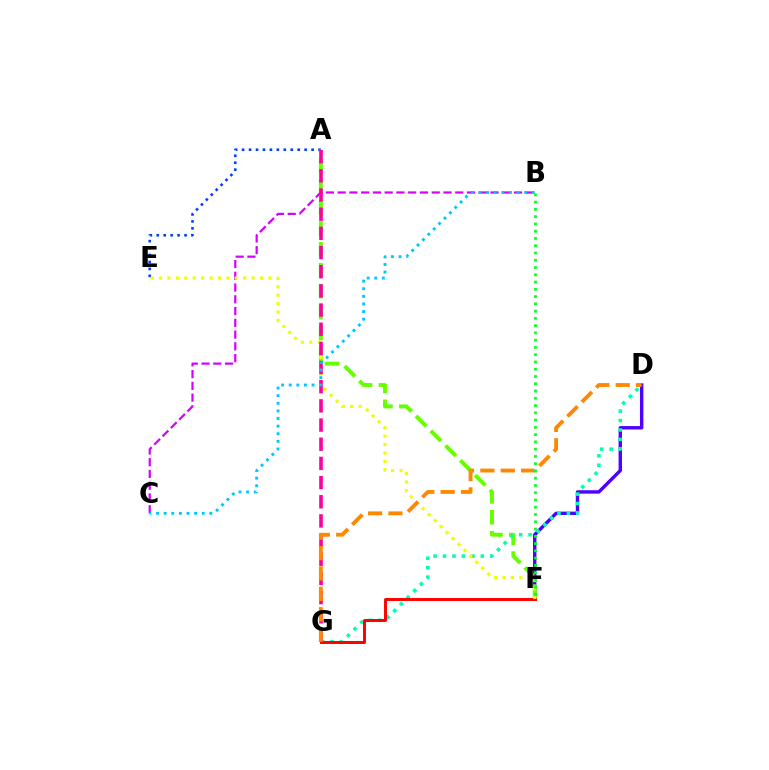{('A', 'E'): [{'color': '#003fff', 'line_style': 'dotted', 'thickness': 1.89}], ('D', 'F'): [{'color': '#4f00ff', 'line_style': 'solid', 'thickness': 2.45}], ('A', 'F'): [{'color': '#66ff00', 'line_style': 'dashed', 'thickness': 2.84}], ('B', 'C'): [{'color': '#d600ff', 'line_style': 'dashed', 'thickness': 1.6}, {'color': '#00c7ff', 'line_style': 'dotted', 'thickness': 2.07}], ('D', 'G'): [{'color': '#00ffaf', 'line_style': 'dotted', 'thickness': 2.56}, {'color': '#ff8800', 'line_style': 'dashed', 'thickness': 2.77}], ('F', 'G'): [{'color': '#ff0000', 'line_style': 'solid', 'thickness': 2.12}], ('E', 'F'): [{'color': '#eeff00', 'line_style': 'dotted', 'thickness': 2.29}], ('A', 'G'): [{'color': '#ff00a0', 'line_style': 'dashed', 'thickness': 2.6}], ('B', 'F'): [{'color': '#00ff27', 'line_style': 'dotted', 'thickness': 1.97}]}